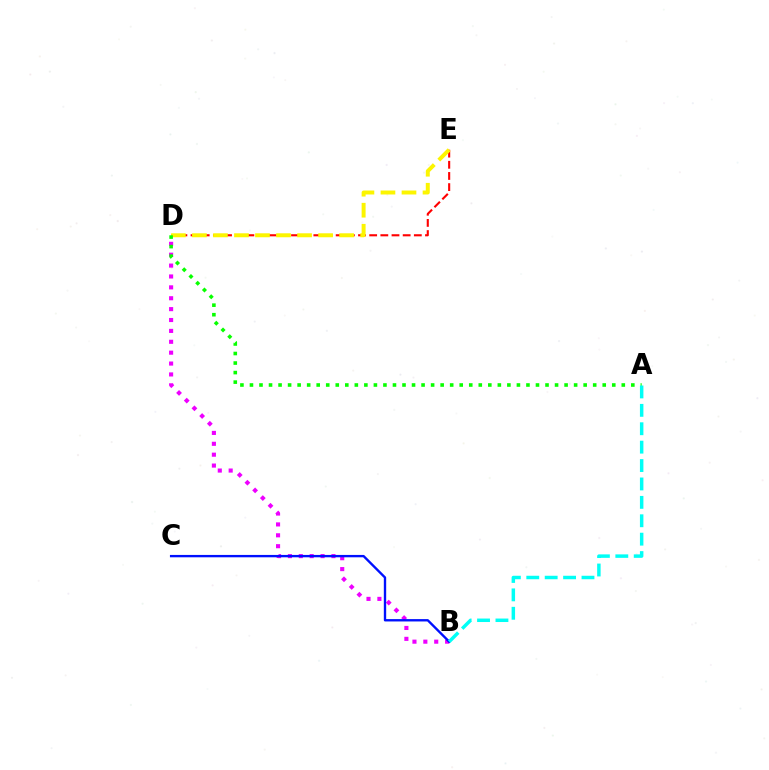{('B', 'D'): [{'color': '#ee00ff', 'line_style': 'dotted', 'thickness': 2.96}], ('D', 'E'): [{'color': '#ff0000', 'line_style': 'dashed', 'thickness': 1.52}, {'color': '#fcf500', 'line_style': 'dashed', 'thickness': 2.86}], ('A', 'D'): [{'color': '#08ff00', 'line_style': 'dotted', 'thickness': 2.59}], ('B', 'C'): [{'color': '#0010ff', 'line_style': 'solid', 'thickness': 1.7}], ('A', 'B'): [{'color': '#00fff6', 'line_style': 'dashed', 'thickness': 2.5}]}